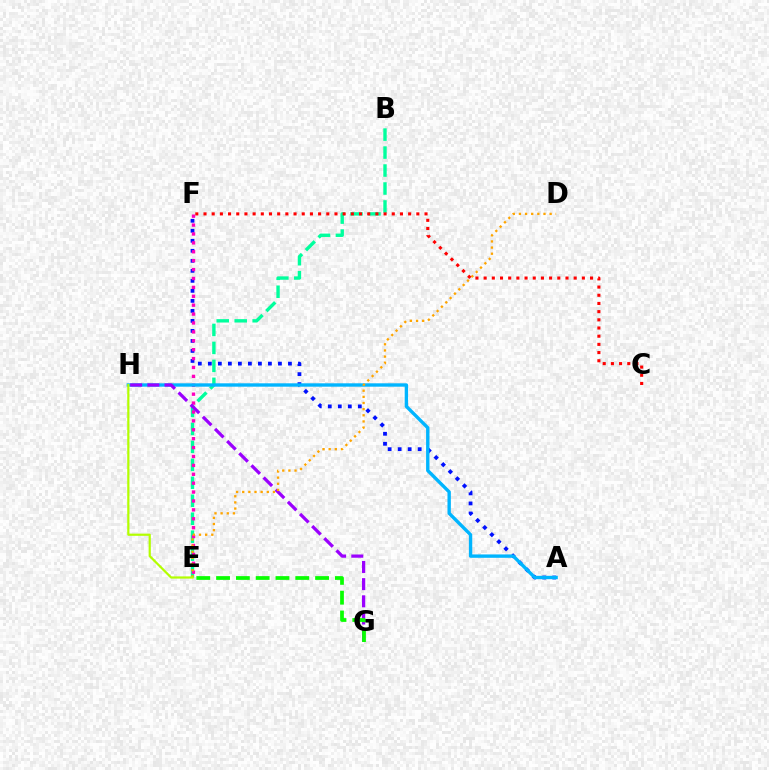{('A', 'F'): [{'color': '#0010ff', 'line_style': 'dotted', 'thickness': 2.72}], ('B', 'E'): [{'color': '#00ff9d', 'line_style': 'dashed', 'thickness': 2.44}], ('E', 'F'): [{'color': '#ff00bd', 'line_style': 'dotted', 'thickness': 2.42}], ('A', 'H'): [{'color': '#00b5ff', 'line_style': 'solid', 'thickness': 2.43}], ('G', 'H'): [{'color': '#9b00ff', 'line_style': 'dashed', 'thickness': 2.33}], ('D', 'E'): [{'color': '#ffa500', 'line_style': 'dotted', 'thickness': 1.67}], ('C', 'F'): [{'color': '#ff0000', 'line_style': 'dotted', 'thickness': 2.22}], ('E', 'H'): [{'color': '#b3ff00', 'line_style': 'solid', 'thickness': 1.59}], ('E', 'G'): [{'color': '#08ff00', 'line_style': 'dashed', 'thickness': 2.69}]}